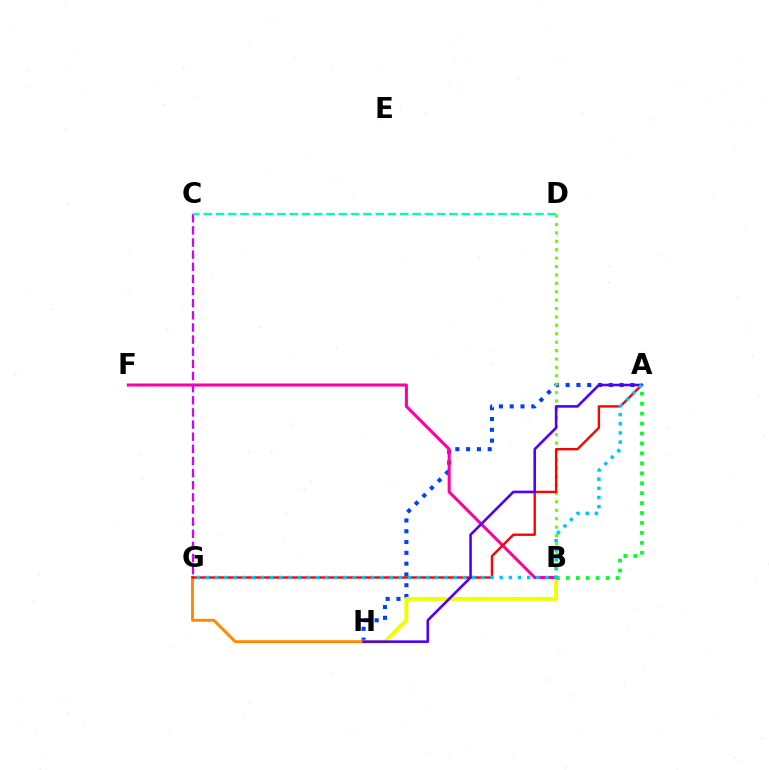{('A', 'H'): [{'color': '#003fff', 'line_style': 'dotted', 'thickness': 2.93}, {'color': '#4f00ff', 'line_style': 'solid', 'thickness': 1.88}], ('B', 'H'): [{'color': '#eeff00', 'line_style': 'solid', 'thickness': 2.82}], ('G', 'H'): [{'color': '#ff8800', 'line_style': 'solid', 'thickness': 2.08}], ('B', 'F'): [{'color': '#ff00a0', 'line_style': 'solid', 'thickness': 2.19}], ('B', 'D'): [{'color': '#66ff00', 'line_style': 'dotted', 'thickness': 2.28}], ('C', 'G'): [{'color': '#d600ff', 'line_style': 'dashed', 'thickness': 1.65}], ('C', 'D'): [{'color': '#00ffaf', 'line_style': 'dashed', 'thickness': 1.67}], ('A', 'G'): [{'color': '#ff0000', 'line_style': 'solid', 'thickness': 1.72}, {'color': '#00c7ff', 'line_style': 'dotted', 'thickness': 2.49}], ('A', 'B'): [{'color': '#00ff27', 'line_style': 'dotted', 'thickness': 2.7}]}